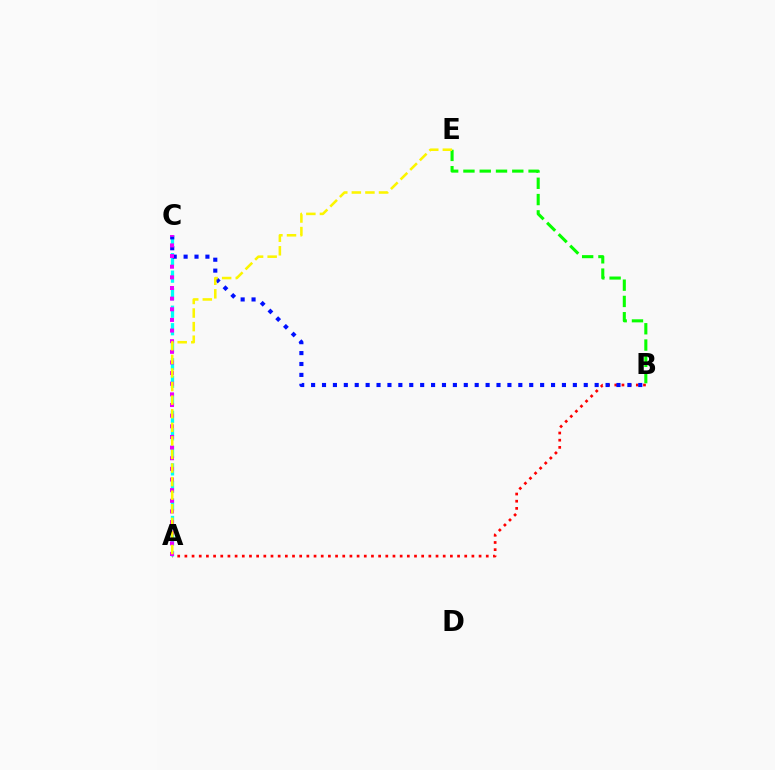{('A', 'B'): [{'color': '#ff0000', 'line_style': 'dotted', 'thickness': 1.95}], ('A', 'C'): [{'color': '#00fff6', 'line_style': 'dashed', 'thickness': 2.38}, {'color': '#ee00ff', 'line_style': 'dotted', 'thickness': 2.89}], ('B', 'C'): [{'color': '#0010ff', 'line_style': 'dotted', 'thickness': 2.96}], ('B', 'E'): [{'color': '#08ff00', 'line_style': 'dashed', 'thickness': 2.21}], ('A', 'E'): [{'color': '#fcf500', 'line_style': 'dashed', 'thickness': 1.84}]}